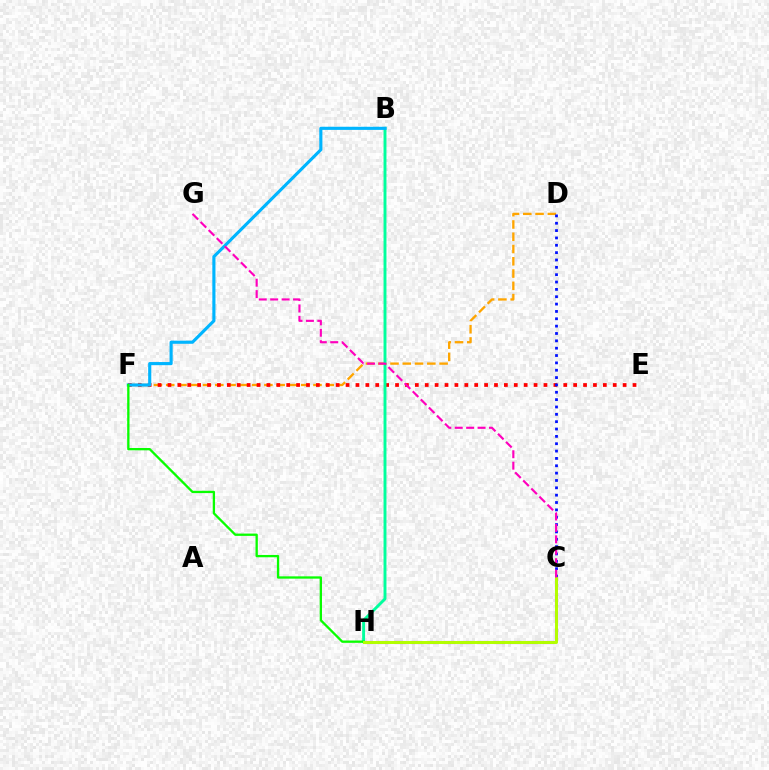{('D', 'F'): [{'color': '#ffa500', 'line_style': 'dashed', 'thickness': 1.67}], ('E', 'F'): [{'color': '#ff0000', 'line_style': 'dotted', 'thickness': 2.69}], ('B', 'H'): [{'color': '#00ff9d', 'line_style': 'solid', 'thickness': 2.1}], ('B', 'F'): [{'color': '#00b5ff', 'line_style': 'solid', 'thickness': 2.25}], ('F', 'H'): [{'color': '#08ff00', 'line_style': 'solid', 'thickness': 1.66}], ('C', 'H'): [{'color': '#9b00ff', 'line_style': 'dashed', 'thickness': 2.24}, {'color': '#b3ff00', 'line_style': 'solid', 'thickness': 2.14}], ('C', 'D'): [{'color': '#0010ff', 'line_style': 'dotted', 'thickness': 2.0}], ('C', 'G'): [{'color': '#ff00bd', 'line_style': 'dashed', 'thickness': 1.55}]}